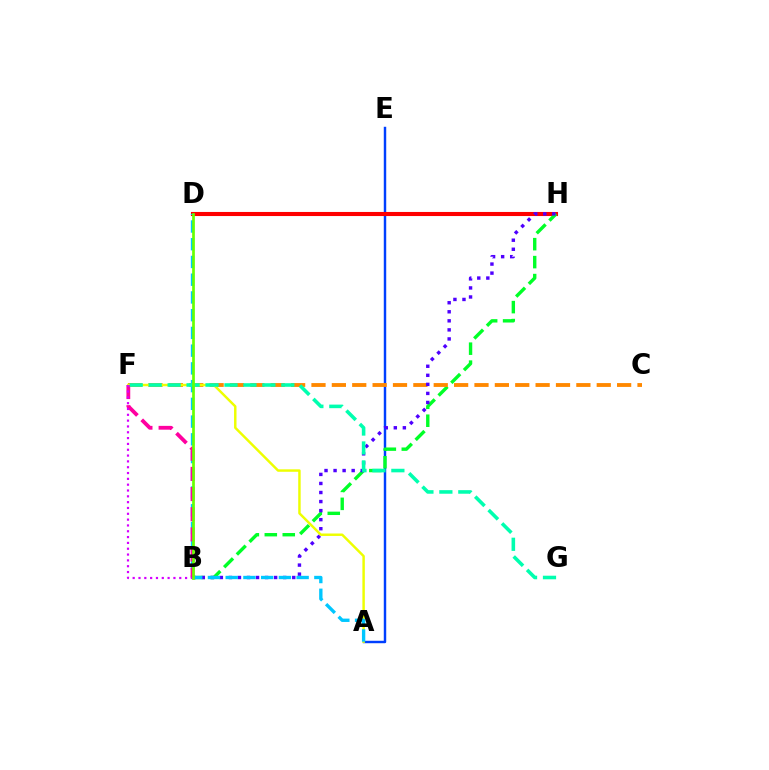{('A', 'E'): [{'color': '#003fff', 'line_style': 'solid', 'thickness': 1.76}], ('D', 'H'): [{'color': '#ff0000', 'line_style': 'solid', 'thickness': 2.94}], ('B', 'H'): [{'color': '#00ff27', 'line_style': 'dashed', 'thickness': 2.44}, {'color': '#4f00ff', 'line_style': 'dotted', 'thickness': 2.46}], ('C', 'F'): [{'color': '#ff8800', 'line_style': 'dashed', 'thickness': 2.77}], ('A', 'F'): [{'color': '#eeff00', 'line_style': 'solid', 'thickness': 1.77}], ('A', 'D'): [{'color': '#00c7ff', 'line_style': 'dashed', 'thickness': 2.41}], ('B', 'F'): [{'color': '#ff00a0', 'line_style': 'dashed', 'thickness': 2.74}, {'color': '#d600ff', 'line_style': 'dotted', 'thickness': 1.58}], ('F', 'G'): [{'color': '#00ffaf', 'line_style': 'dashed', 'thickness': 2.57}], ('B', 'D'): [{'color': '#66ff00', 'line_style': 'solid', 'thickness': 1.94}]}